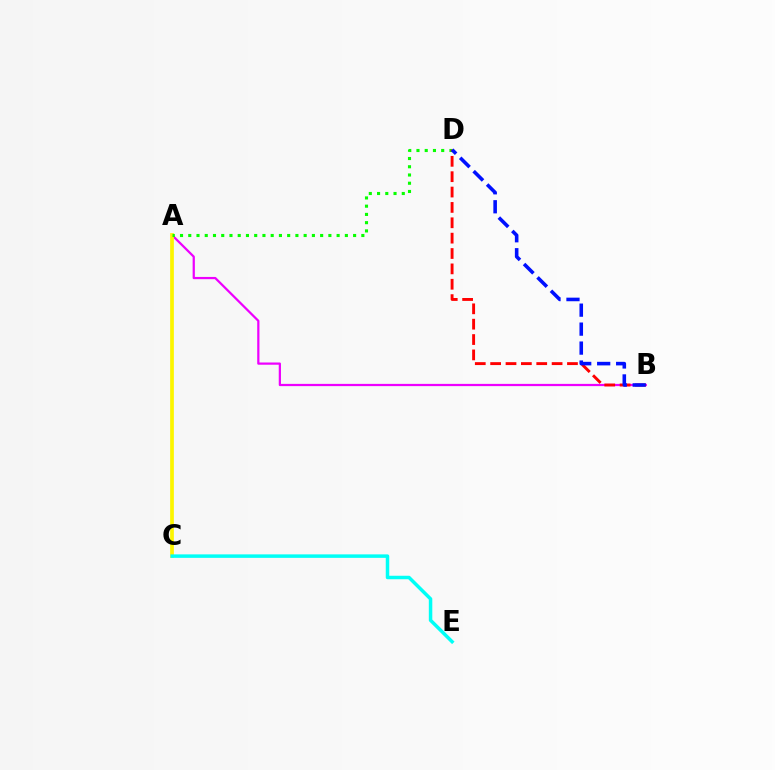{('A', 'B'): [{'color': '#ee00ff', 'line_style': 'solid', 'thickness': 1.61}], ('A', 'C'): [{'color': '#fcf500', 'line_style': 'solid', 'thickness': 2.68}], ('A', 'D'): [{'color': '#08ff00', 'line_style': 'dotted', 'thickness': 2.24}], ('B', 'D'): [{'color': '#ff0000', 'line_style': 'dashed', 'thickness': 2.09}, {'color': '#0010ff', 'line_style': 'dashed', 'thickness': 2.58}], ('C', 'E'): [{'color': '#00fff6', 'line_style': 'solid', 'thickness': 2.51}]}